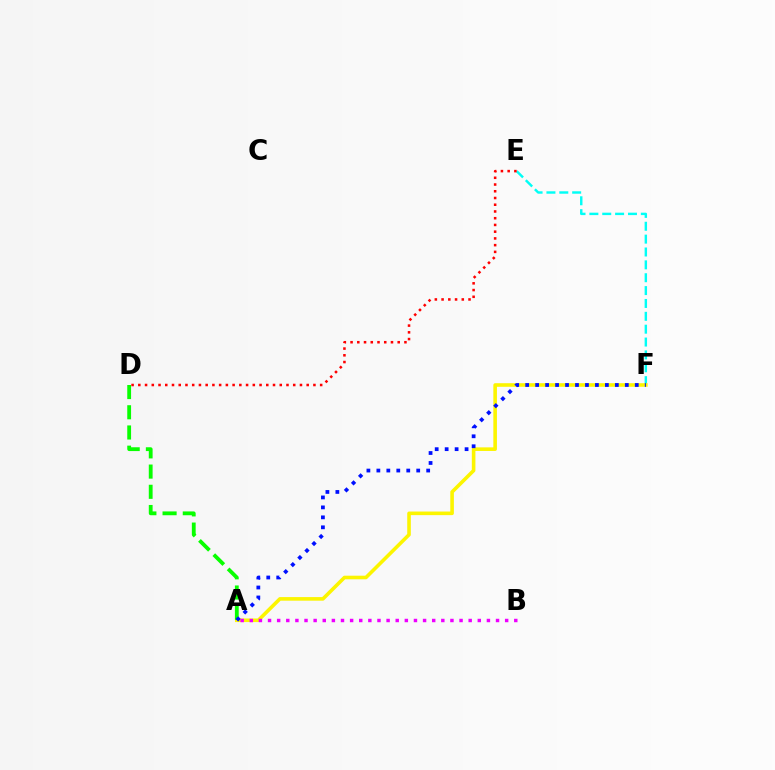{('E', 'F'): [{'color': '#00fff6', 'line_style': 'dashed', 'thickness': 1.75}], ('A', 'F'): [{'color': '#fcf500', 'line_style': 'solid', 'thickness': 2.59}, {'color': '#0010ff', 'line_style': 'dotted', 'thickness': 2.71}], ('A', 'D'): [{'color': '#08ff00', 'line_style': 'dashed', 'thickness': 2.75}], ('A', 'B'): [{'color': '#ee00ff', 'line_style': 'dotted', 'thickness': 2.48}], ('D', 'E'): [{'color': '#ff0000', 'line_style': 'dotted', 'thickness': 1.83}]}